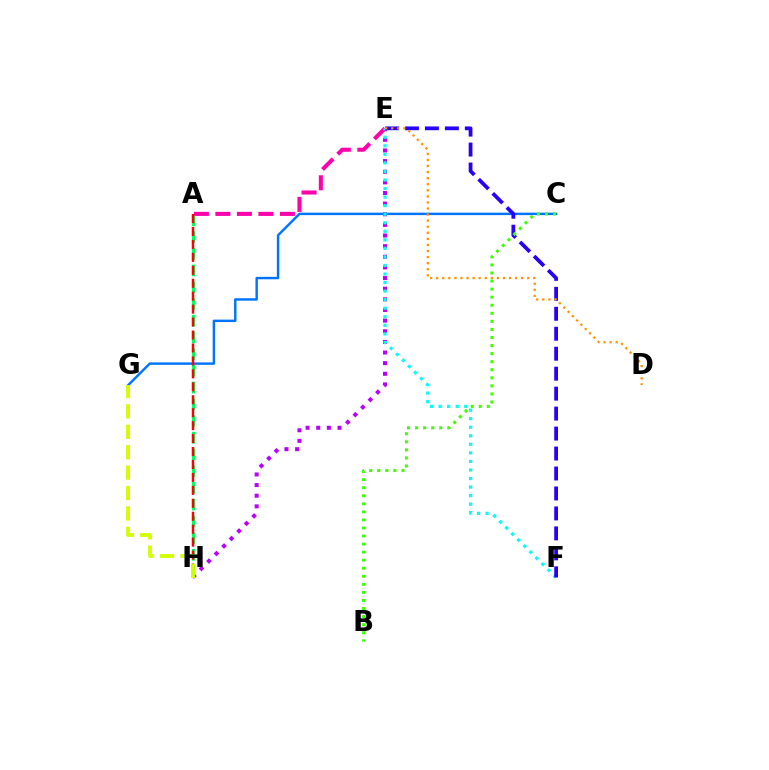{('E', 'H'): [{'color': '#b900ff', 'line_style': 'dotted', 'thickness': 2.89}], ('C', 'G'): [{'color': '#0074ff', 'line_style': 'solid', 'thickness': 1.76}], ('A', 'H'): [{'color': '#00ff5c', 'line_style': 'dashed', 'thickness': 2.27}, {'color': '#ff0000', 'line_style': 'dashed', 'thickness': 1.76}], ('A', 'E'): [{'color': '#ff00ac', 'line_style': 'dashed', 'thickness': 2.92}], ('E', 'F'): [{'color': '#00fff6', 'line_style': 'dotted', 'thickness': 2.32}, {'color': '#2500ff', 'line_style': 'dashed', 'thickness': 2.71}], ('B', 'C'): [{'color': '#3dff00', 'line_style': 'dotted', 'thickness': 2.19}], ('G', 'H'): [{'color': '#d1ff00', 'line_style': 'dashed', 'thickness': 2.77}], ('D', 'E'): [{'color': '#ff9400', 'line_style': 'dotted', 'thickness': 1.65}]}